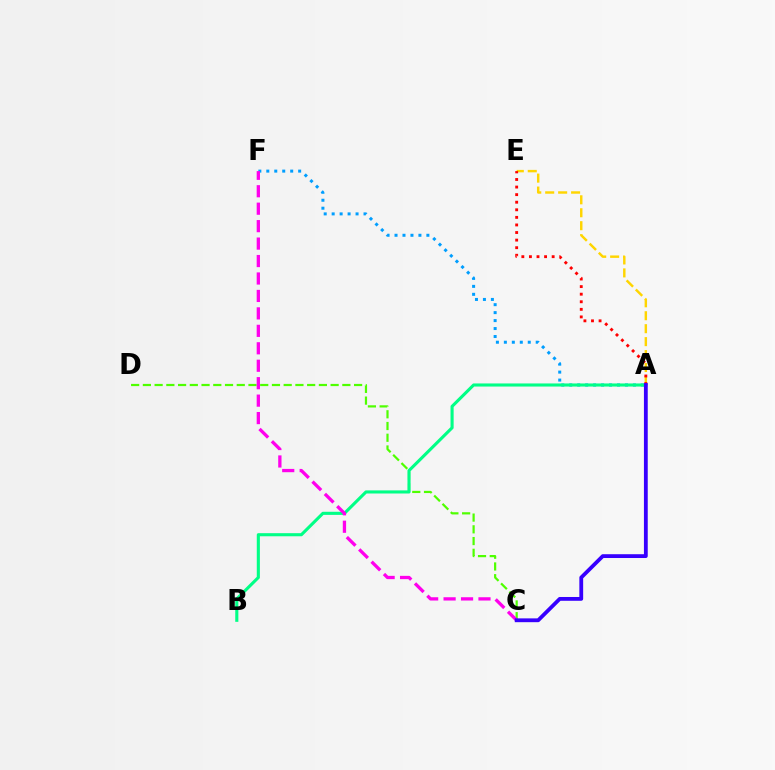{('C', 'D'): [{'color': '#4fff00', 'line_style': 'dashed', 'thickness': 1.59}], ('A', 'F'): [{'color': '#009eff', 'line_style': 'dotted', 'thickness': 2.16}], ('A', 'E'): [{'color': '#ffd500', 'line_style': 'dashed', 'thickness': 1.76}, {'color': '#ff0000', 'line_style': 'dotted', 'thickness': 2.06}], ('A', 'B'): [{'color': '#00ff86', 'line_style': 'solid', 'thickness': 2.23}], ('C', 'F'): [{'color': '#ff00ed', 'line_style': 'dashed', 'thickness': 2.37}], ('A', 'C'): [{'color': '#3700ff', 'line_style': 'solid', 'thickness': 2.74}]}